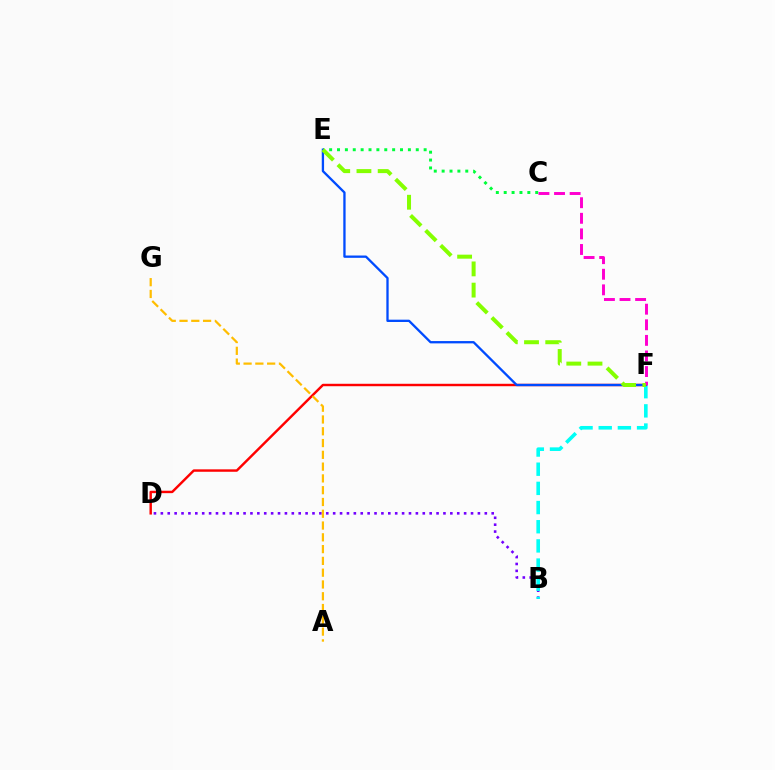{('D', 'F'): [{'color': '#ff0000', 'line_style': 'solid', 'thickness': 1.75}], ('B', 'D'): [{'color': '#7200ff', 'line_style': 'dotted', 'thickness': 1.87}], ('B', 'F'): [{'color': '#00fff6', 'line_style': 'dashed', 'thickness': 2.6}], ('C', 'E'): [{'color': '#00ff39', 'line_style': 'dotted', 'thickness': 2.14}], ('E', 'F'): [{'color': '#004bff', 'line_style': 'solid', 'thickness': 1.66}, {'color': '#84ff00', 'line_style': 'dashed', 'thickness': 2.88}], ('C', 'F'): [{'color': '#ff00cf', 'line_style': 'dashed', 'thickness': 2.12}], ('A', 'G'): [{'color': '#ffbd00', 'line_style': 'dashed', 'thickness': 1.6}]}